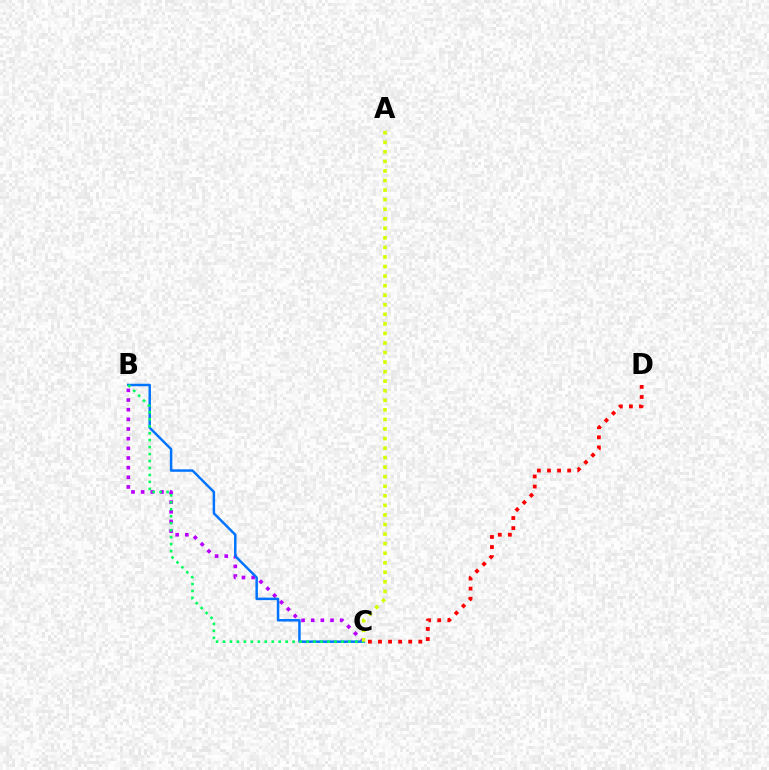{('B', 'C'): [{'color': '#b900ff', 'line_style': 'dotted', 'thickness': 2.62}, {'color': '#0074ff', 'line_style': 'solid', 'thickness': 1.79}, {'color': '#00ff5c', 'line_style': 'dotted', 'thickness': 1.89}], ('C', 'D'): [{'color': '#ff0000', 'line_style': 'dotted', 'thickness': 2.74}], ('A', 'C'): [{'color': '#d1ff00', 'line_style': 'dotted', 'thickness': 2.6}]}